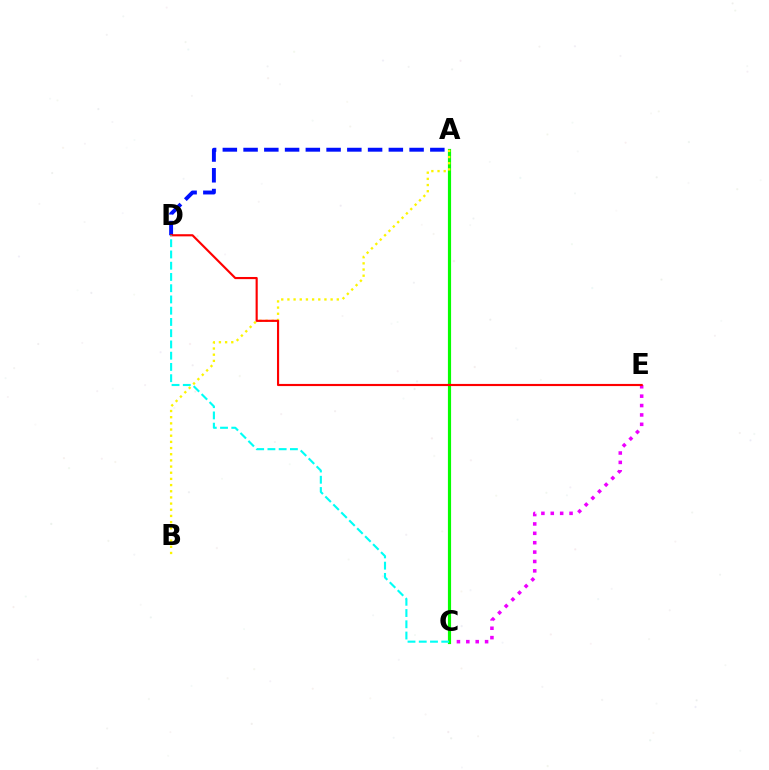{('A', 'D'): [{'color': '#0010ff', 'line_style': 'dashed', 'thickness': 2.82}], ('C', 'E'): [{'color': '#ee00ff', 'line_style': 'dotted', 'thickness': 2.55}], ('A', 'C'): [{'color': '#08ff00', 'line_style': 'solid', 'thickness': 2.28}], ('A', 'B'): [{'color': '#fcf500', 'line_style': 'dotted', 'thickness': 1.68}], ('D', 'E'): [{'color': '#ff0000', 'line_style': 'solid', 'thickness': 1.55}], ('C', 'D'): [{'color': '#00fff6', 'line_style': 'dashed', 'thickness': 1.53}]}